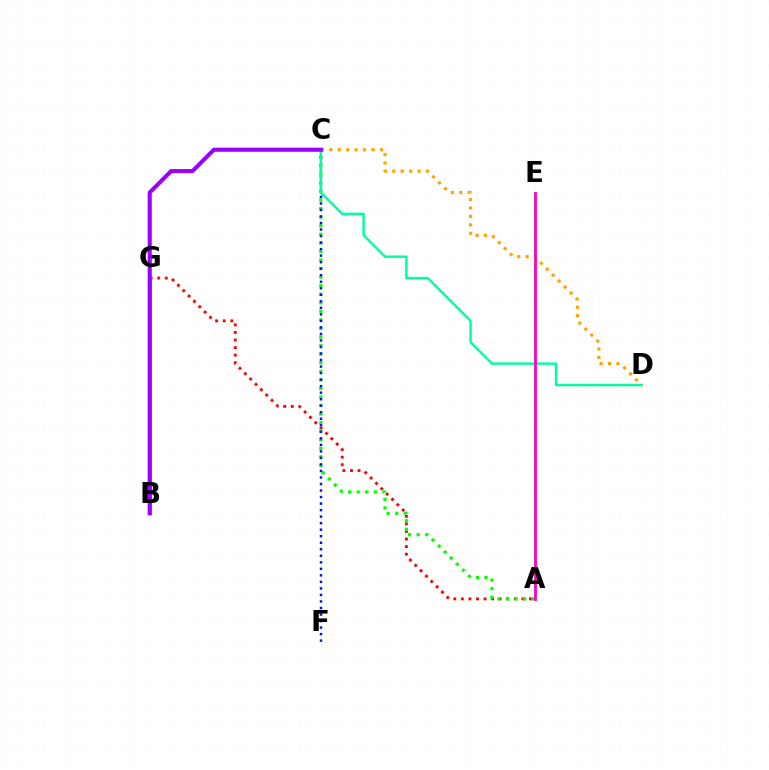{('A', 'G'): [{'color': '#ff0000', 'line_style': 'dotted', 'thickness': 2.05}], ('B', 'G'): [{'color': '#b3ff00', 'line_style': 'solid', 'thickness': 2.6}, {'color': '#00b5ff', 'line_style': 'solid', 'thickness': 2.01}], ('A', 'C'): [{'color': '#08ff00', 'line_style': 'dotted', 'thickness': 2.33}], ('C', 'F'): [{'color': '#0010ff', 'line_style': 'dotted', 'thickness': 1.77}], ('C', 'D'): [{'color': '#00ff9d', 'line_style': 'solid', 'thickness': 1.76}, {'color': '#ffa500', 'line_style': 'dotted', 'thickness': 2.29}], ('A', 'E'): [{'color': '#ff00bd', 'line_style': 'solid', 'thickness': 2.02}], ('B', 'C'): [{'color': '#9b00ff', 'line_style': 'solid', 'thickness': 2.95}]}